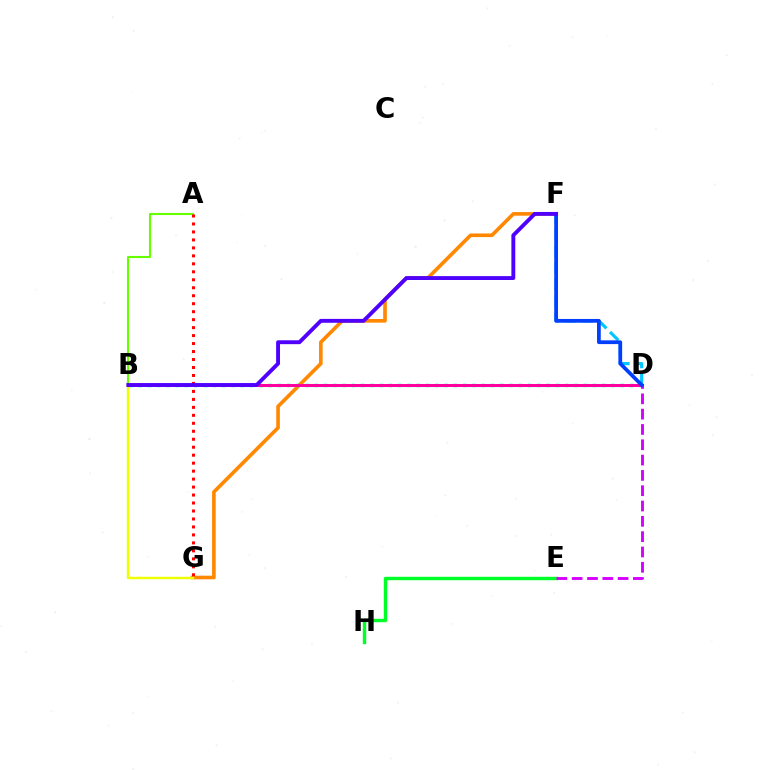{('F', 'G'): [{'color': '#ff8800', 'line_style': 'solid', 'thickness': 2.61}], ('B', 'G'): [{'color': '#eeff00', 'line_style': 'solid', 'thickness': 1.75}], ('A', 'B'): [{'color': '#66ff00', 'line_style': 'solid', 'thickness': 1.51}], ('B', 'D'): [{'color': '#00ffaf', 'line_style': 'dotted', 'thickness': 2.52}, {'color': '#ff00a0', 'line_style': 'solid', 'thickness': 2.14}], ('D', 'F'): [{'color': '#00c7ff', 'line_style': 'dashed', 'thickness': 2.28}, {'color': '#003fff', 'line_style': 'solid', 'thickness': 2.69}], ('E', 'H'): [{'color': '#00ff27', 'line_style': 'solid', 'thickness': 2.46}], ('D', 'E'): [{'color': '#d600ff', 'line_style': 'dashed', 'thickness': 2.08}], ('A', 'G'): [{'color': '#ff0000', 'line_style': 'dotted', 'thickness': 2.17}], ('B', 'F'): [{'color': '#4f00ff', 'line_style': 'solid', 'thickness': 2.8}]}